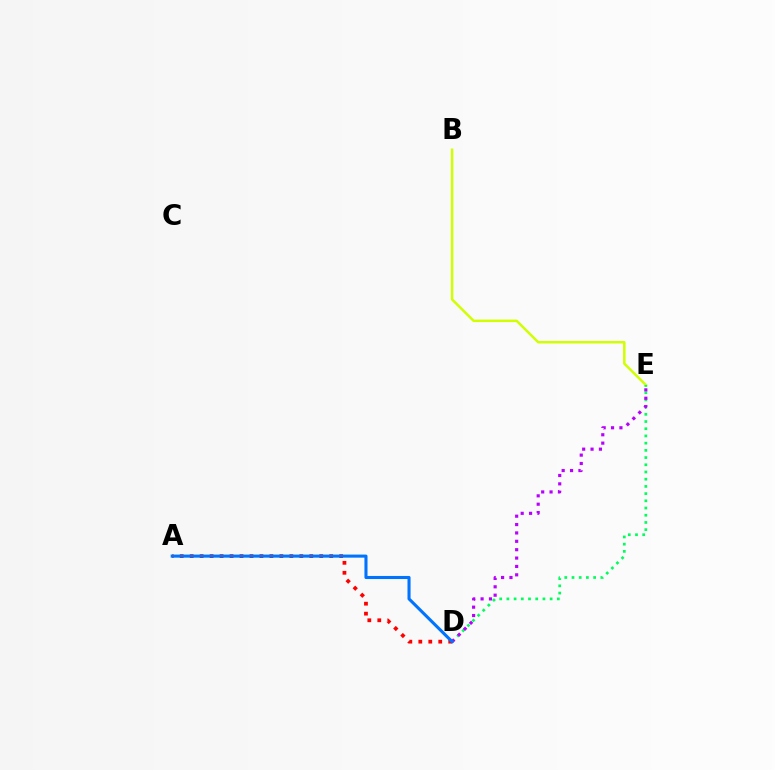{('B', 'E'): [{'color': '#d1ff00', 'line_style': 'solid', 'thickness': 1.79}], ('D', 'E'): [{'color': '#00ff5c', 'line_style': 'dotted', 'thickness': 1.96}, {'color': '#b900ff', 'line_style': 'dotted', 'thickness': 2.28}], ('A', 'D'): [{'color': '#ff0000', 'line_style': 'dotted', 'thickness': 2.71}, {'color': '#0074ff', 'line_style': 'solid', 'thickness': 2.21}]}